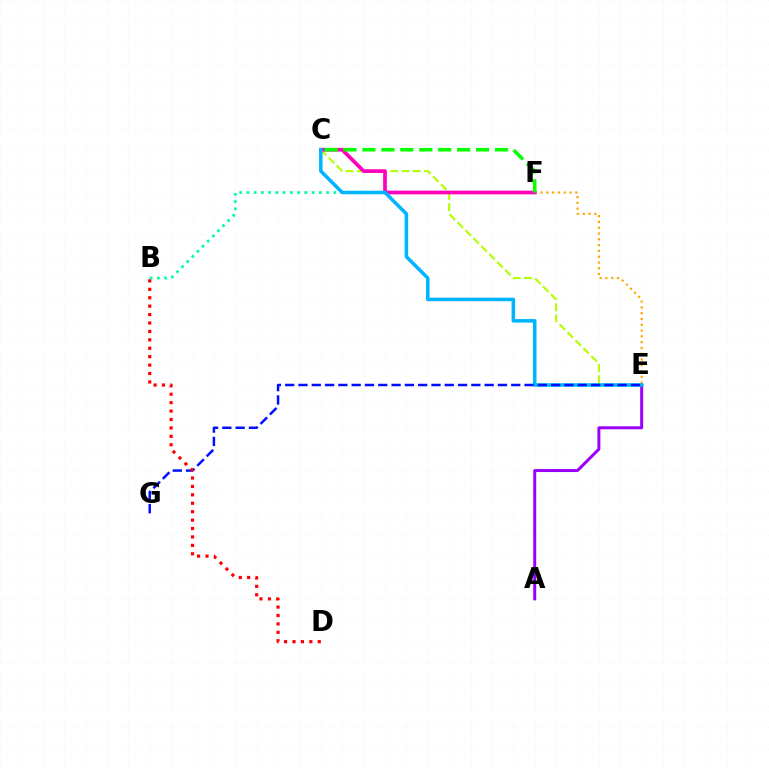{('C', 'E'): [{'color': '#b3ff00', 'line_style': 'dashed', 'thickness': 1.52}, {'color': '#00b5ff', 'line_style': 'solid', 'thickness': 2.55}], ('A', 'E'): [{'color': '#9b00ff', 'line_style': 'solid', 'thickness': 2.14}], ('E', 'F'): [{'color': '#ffa500', 'line_style': 'dotted', 'thickness': 1.57}], ('B', 'F'): [{'color': '#00ff9d', 'line_style': 'dotted', 'thickness': 1.97}], ('C', 'F'): [{'color': '#ff00bd', 'line_style': 'solid', 'thickness': 2.66}, {'color': '#08ff00', 'line_style': 'dashed', 'thickness': 2.57}], ('E', 'G'): [{'color': '#0010ff', 'line_style': 'dashed', 'thickness': 1.81}], ('B', 'D'): [{'color': '#ff0000', 'line_style': 'dotted', 'thickness': 2.29}]}